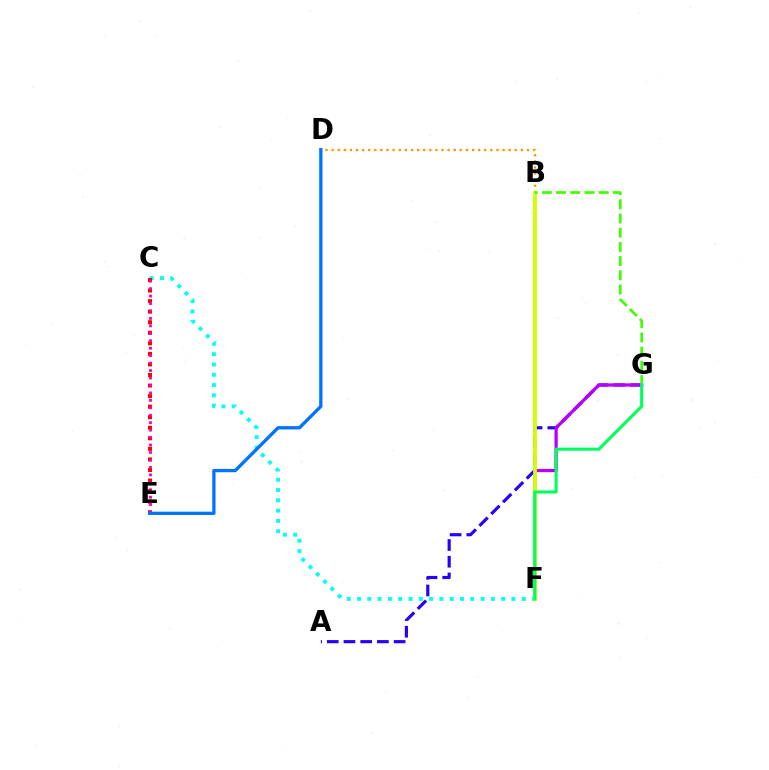{('B', 'D'): [{'color': '#ff9400', 'line_style': 'dotted', 'thickness': 1.66}], ('A', 'G'): [{'color': '#2500ff', 'line_style': 'dashed', 'thickness': 2.27}], ('F', 'G'): [{'color': '#b900ff', 'line_style': 'solid', 'thickness': 2.34}, {'color': '#00ff5c', 'line_style': 'solid', 'thickness': 2.21}], ('C', 'F'): [{'color': '#00fff6', 'line_style': 'dotted', 'thickness': 2.8}], ('B', 'F'): [{'color': '#d1ff00', 'line_style': 'solid', 'thickness': 2.74}], ('B', 'G'): [{'color': '#3dff00', 'line_style': 'dashed', 'thickness': 1.93}], ('C', 'E'): [{'color': '#ff0000', 'line_style': 'dotted', 'thickness': 2.87}, {'color': '#ff00ac', 'line_style': 'dotted', 'thickness': 2.02}], ('D', 'E'): [{'color': '#0074ff', 'line_style': 'solid', 'thickness': 2.38}]}